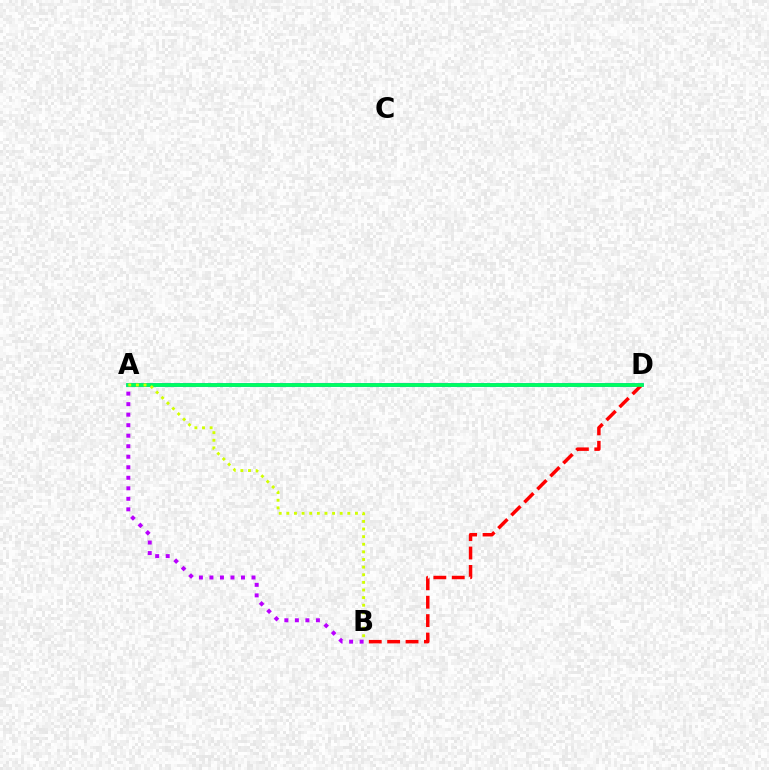{('A', 'D'): [{'color': '#0074ff', 'line_style': 'solid', 'thickness': 2.53}, {'color': '#00ff5c', 'line_style': 'solid', 'thickness': 2.64}], ('B', 'D'): [{'color': '#ff0000', 'line_style': 'dashed', 'thickness': 2.5}], ('A', 'B'): [{'color': '#d1ff00', 'line_style': 'dotted', 'thickness': 2.07}, {'color': '#b900ff', 'line_style': 'dotted', 'thickness': 2.86}]}